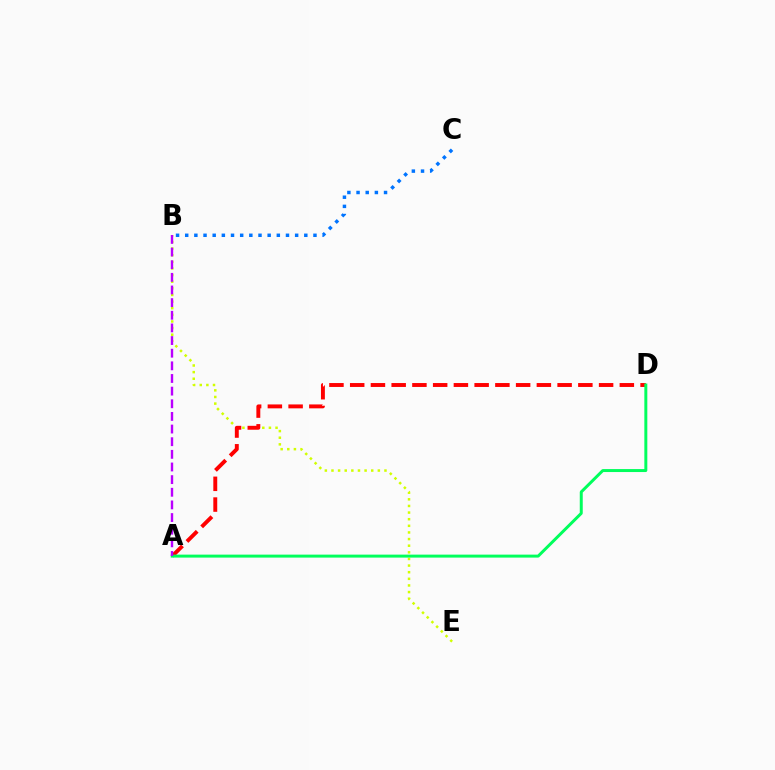{('B', 'E'): [{'color': '#d1ff00', 'line_style': 'dotted', 'thickness': 1.8}], ('A', 'D'): [{'color': '#ff0000', 'line_style': 'dashed', 'thickness': 2.82}, {'color': '#00ff5c', 'line_style': 'solid', 'thickness': 2.14}], ('B', 'C'): [{'color': '#0074ff', 'line_style': 'dotted', 'thickness': 2.49}], ('A', 'B'): [{'color': '#b900ff', 'line_style': 'dashed', 'thickness': 1.72}]}